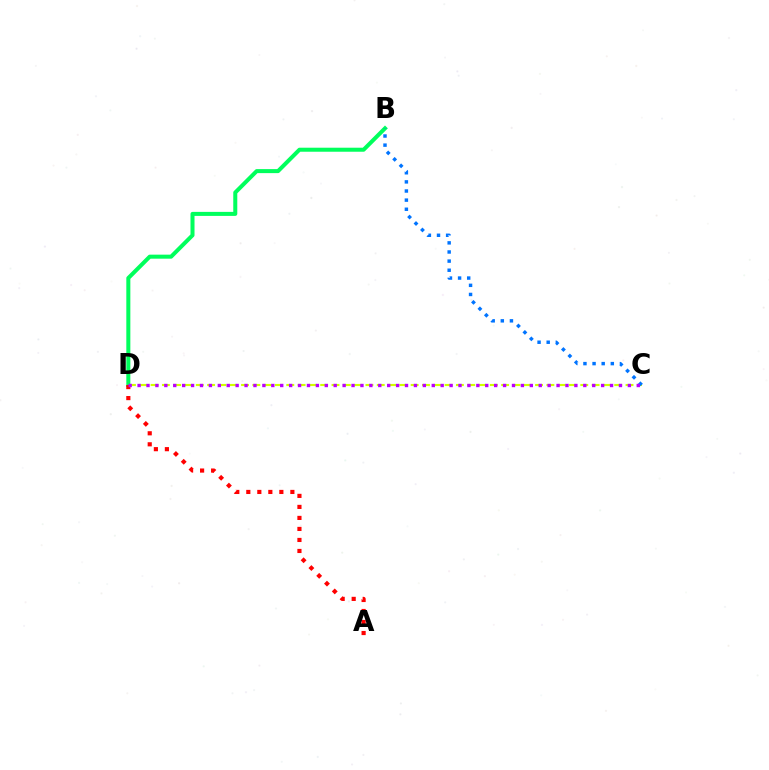{('C', 'D'): [{'color': '#d1ff00', 'line_style': 'dashed', 'thickness': 1.54}, {'color': '#b900ff', 'line_style': 'dotted', 'thickness': 2.42}], ('B', 'D'): [{'color': '#00ff5c', 'line_style': 'solid', 'thickness': 2.9}], ('B', 'C'): [{'color': '#0074ff', 'line_style': 'dotted', 'thickness': 2.48}], ('A', 'D'): [{'color': '#ff0000', 'line_style': 'dotted', 'thickness': 2.99}]}